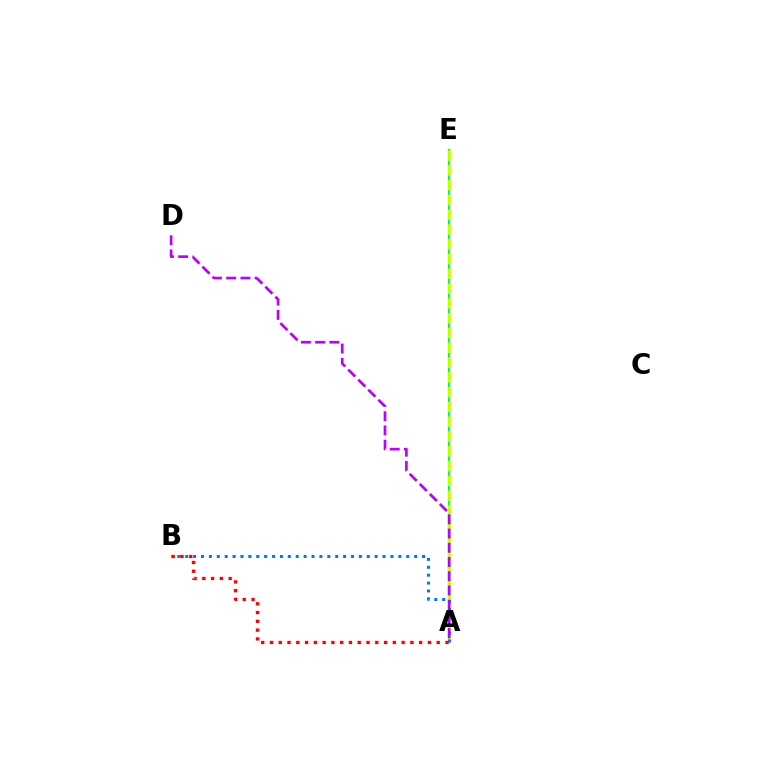{('A', 'E'): [{'color': '#00ff5c', 'line_style': 'solid', 'thickness': 1.64}, {'color': '#d1ff00', 'line_style': 'dashed', 'thickness': 2.01}], ('A', 'B'): [{'color': '#0074ff', 'line_style': 'dotted', 'thickness': 2.14}, {'color': '#ff0000', 'line_style': 'dotted', 'thickness': 2.38}], ('A', 'D'): [{'color': '#b900ff', 'line_style': 'dashed', 'thickness': 1.93}]}